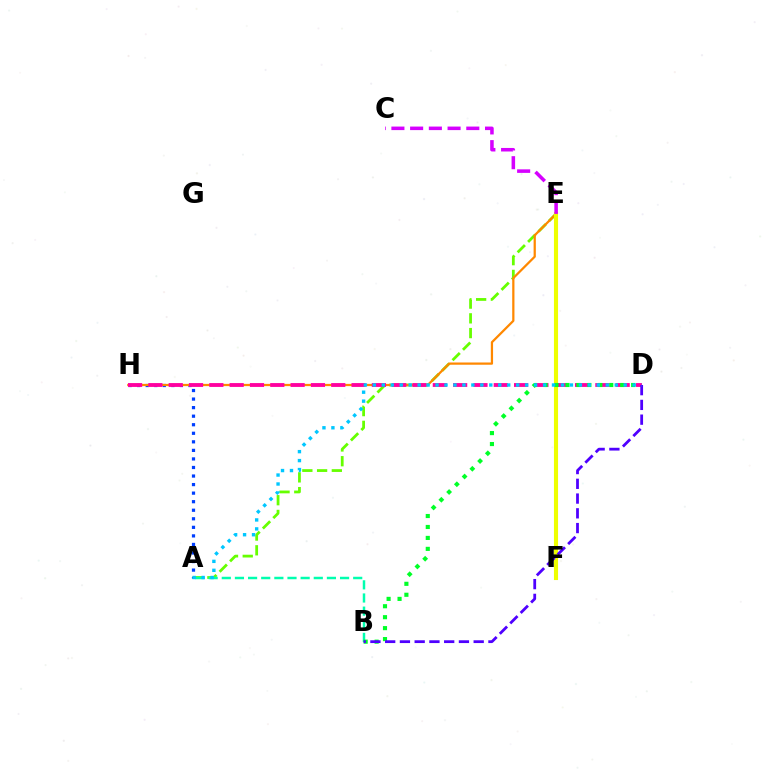{('A', 'E'): [{'color': '#66ff00', 'line_style': 'dashed', 'thickness': 2.0}], ('A', 'H'): [{'color': '#003fff', 'line_style': 'dotted', 'thickness': 2.32}], ('E', 'F'): [{'color': '#ff0000', 'line_style': 'solid', 'thickness': 1.93}, {'color': '#eeff00', 'line_style': 'solid', 'thickness': 2.96}], ('E', 'H'): [{'color': '#ff8800', 'line_style': 'solid', 'thickness': 1.61}], ('A', 'B'): [{'color': '#00ffaf', 'line_style': 'dashed', 'thickness': 1.79}], ('D', 'H'): [{'color': '#ff00a0', 'line_style': 'dashed', 'thickness': 2.76}], ('B', 'D'): [{'color': '#00ff27', 'line_style': 'dotted', 'thickness': 2.98}, {'color': '#4f00ff', 'line_style': 'dashed', 'thickness': 2.0}], ('C', 'E'): [{'color': '#d600ff', 'line_style': 'dashed', 'thickness': 2.54}], ('A', 'D'): [{'color': '#00c7ff', 'line_style': 'dotted', 'thickness': 2.43}]}